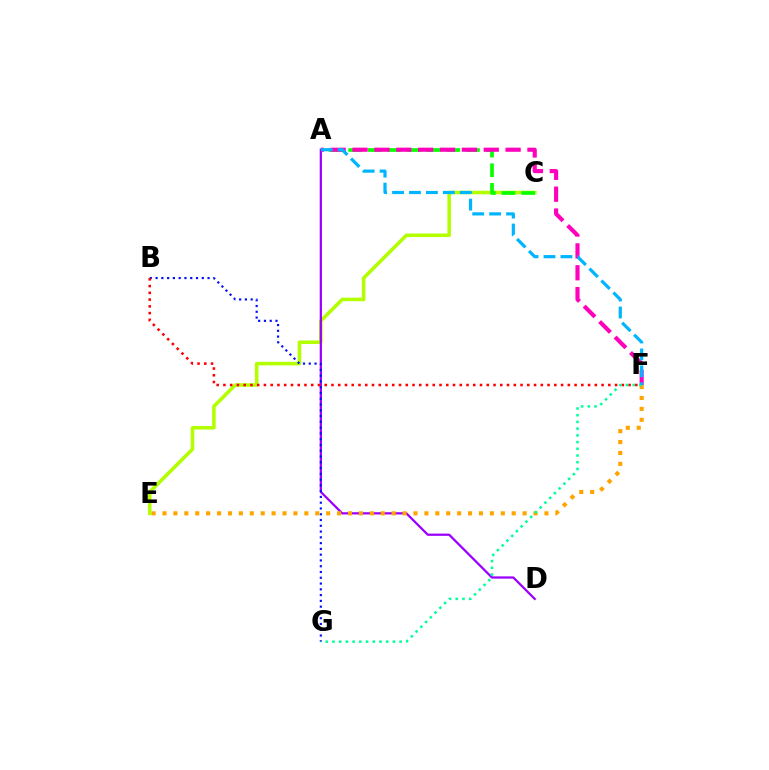{('C', 'E'): [{'color': '#b3ff00', 'line_style': 'solid', 'thickness': 2.57}], ('A', 'C'): [{'color': '#08ff00', 'line_style': 'dashed', 'thickness': 2.67}], ('A', 'D'): [{'color': '#9b00ff', 'line_style': 'solid', 'thickness': 1.62}], ('A', 'F'): [{'color': '#ff00bd', 'line_style': 'dashed', 'thickness': 2.97}, {'color': '#00b5ff', 'line_style': 'dashed', 'thickness': 2.3}], ('B', 'G'): [{'color': '#0010ff', 'line_style': 'dotted', 'thickness': 1.57}], ('B', 'F'): [{'color': '#ff0000', 'line_style': 'dotted', 'thickness': 1.83}], ('E', 'F'): [{'color': '#ffa500', 'line_style': 'dotted', 'thickness': 2.97}], ('F', 'G'): [{'color': '#00ff9d', 'line_style': 'dotted', 'thickness': 1.82}]}